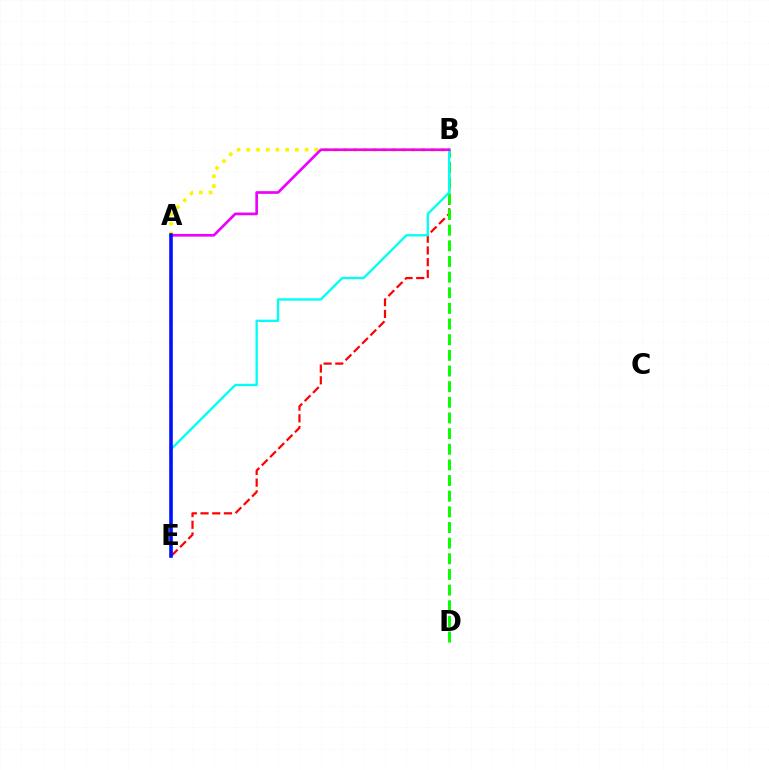{('B', 'E'): [{'color': '#ff0000', 'line_style': 'dashed', 'thickness': 1.59}, {'color': '#00fff6', 'line_style': 'solid', 'thickness': 1.68}], ('B', 'D'): [{'color': '#08ff00', 'line_style': 'dashed', 'thickness': 2.13}], ('A', 'B'): [{'color': '#fcf500', 'line_style': 'dotted', 'thickness': 2.64}, {'color': '#ee00ff', 'line_style': 'solid', 'thickness': 1.93}], ('A', 'E'): [{'color': '#0010ff', 'line_style': 'solid', 'thickness': 2.59}]}